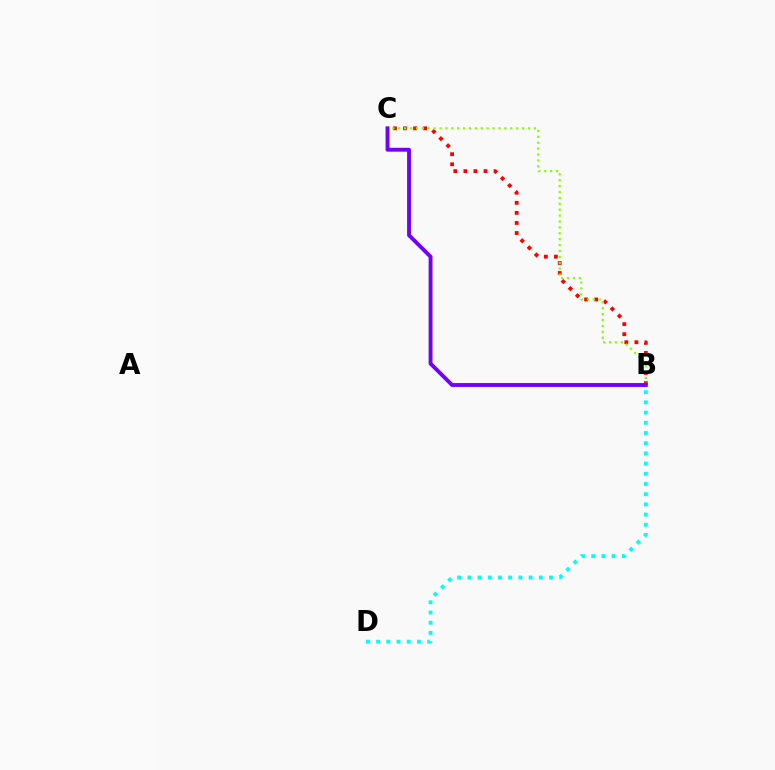{('B', 'C'): [{'color': '#ff0000', 'line_style': 'dotted', 'thickness': 2.73}, {'color': '#84ff00', 'line_style': 'dotted', 'thickness': 1.6}, {'color': '#7200ff', 'line_style': 'solid', 'thickness': 2.79}], ('B', 'D'): [{'color': '#00fff6', 'line_style': 'dotted', 'thickness': 2.77}]}